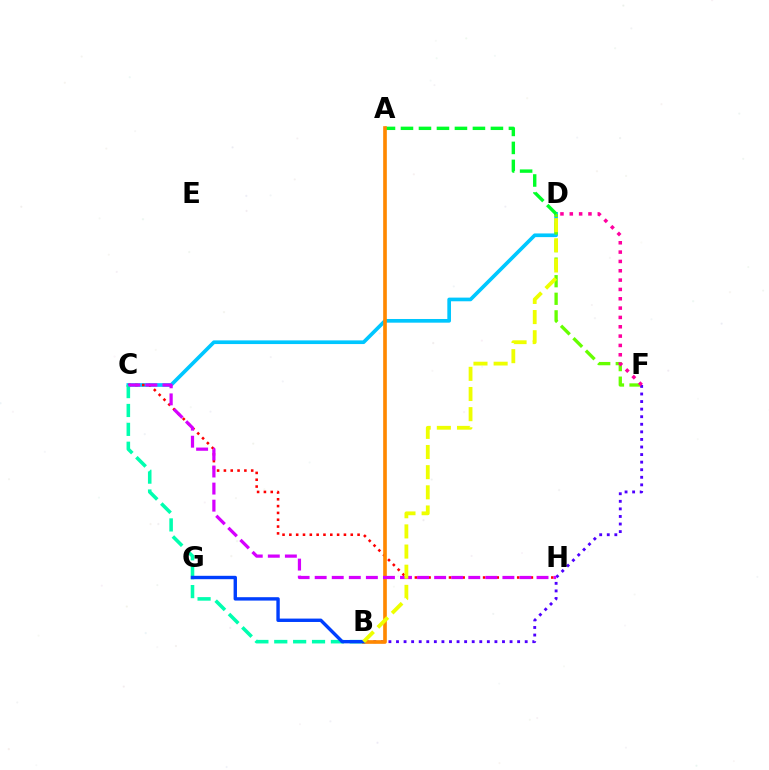{('C', 'D'): [{'color': '#00c7ff', 'line_style': 'solid', 'thickness': 2.65}], ('D', 'F'): [{'color': '#66ff00', 'line_style': 'dashed', 'thickness': 2.39}, {'color': '#ff00a0', 'line_style': 'dotted', 'thickness': 2.54}], ('C', 'H'): [{'color': '#ff0000', 'line_style': 'dotted', 'thickness': 1.85}, {'color': '#d600ff', 'line_style': 'dashed', 'thickness': 2.32}], ('A', 'D'): [{'color': '#00ff27', 'line_style': 'dashed', 'thickness': 2.44}], ('B', 'C'): [{'color': '#00ffaf', 'line_style': 'dashed', 'thickness': 2.57}], ('B', 'F'): [{'color': '#4f00ff', 'line_style': 'dotted', 'thickness': 2.06}], ('A', 'B'): [{'color': '#ff8800', 'line_style': 'solid', 'thickness': 2.62}], ('B', 'G'): [{'color': '#003fff', 'line_style': 'solid', 'thickness': 2.44}], ('B', 'D'): [{'color': '#eeff00', 'line_style': 'dashed', 'thickness': 2.74}]}